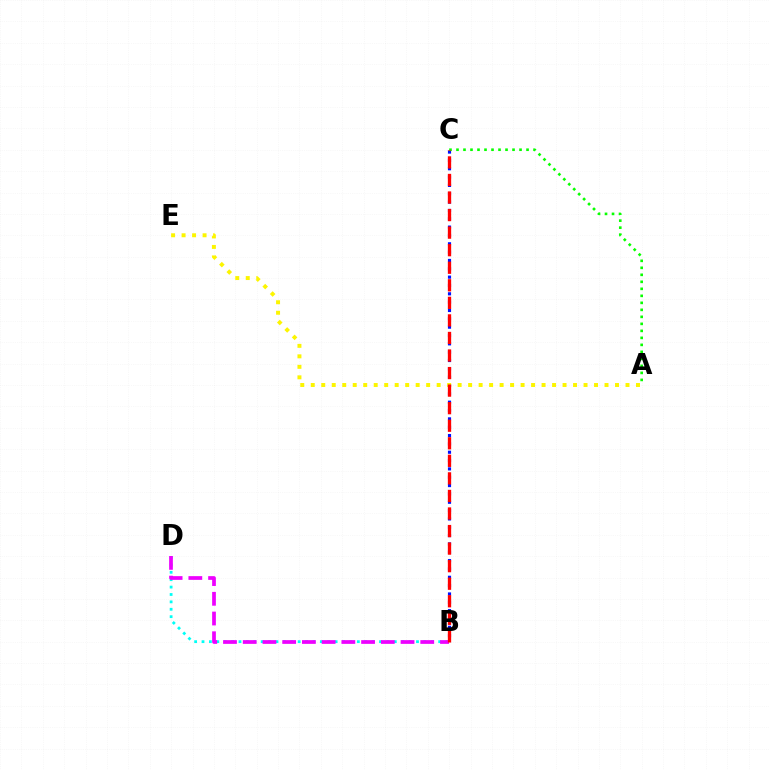{('B', 'C'): [{'color': '#0010ff', 'line_style': 'dotted', 'thickness': 2.27}, {'color': '#ff0000', 'line_style': 'dashed', 'thickness': 2.38}], ('B', 'D'): [{'color': '#00fff6', 'line_style': 'dotted', 'thickness': 2.01}, {'color': '#ee00ff', 'line_style': 'dashed', 'thickness': 2.68}], ('A', 'E'): [{'color': '#fcf500', 'line_style': 'dotted', 'thickness': 2.85}], ('A', 'C'): [{'color': '#08ff00', 'line_style': 'dotted', 'thickness': 1.9}]}